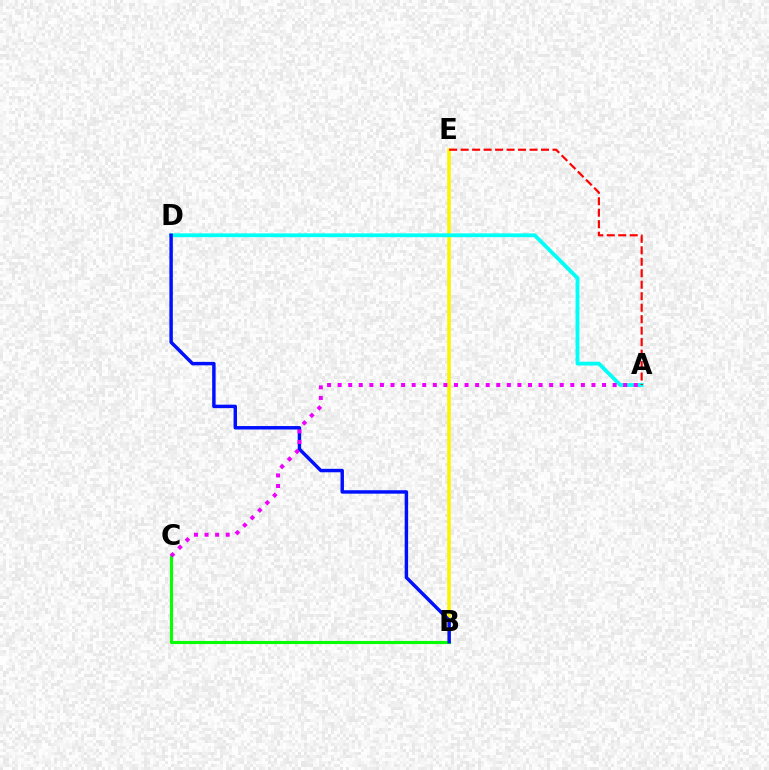{('B', 'E'): [{'color': '#fcf500', 'line_style': 'solid', 'thickness': 2.57}], ('B', 'C'): [{'color': '#08ff00', 'line_style': 'solid', 'thickness': 2.25}], ('A', 'D'): [{'color': '#00fff6', 'line_style': 'solid', 'thickness': 2.74}], ('A', 'E'): [{'color': '#ff0000', 'line_style': 'dashed', 'thickness': 1.56}], ('B', 'D'): [{'color': '#0010ff', 'line_style': 'solid', 'thickness': 2.48}], ('A', 'C'): [{'color': '#ee00ff', 'line_style': 'dotted', 'thickness': 2.87}]}